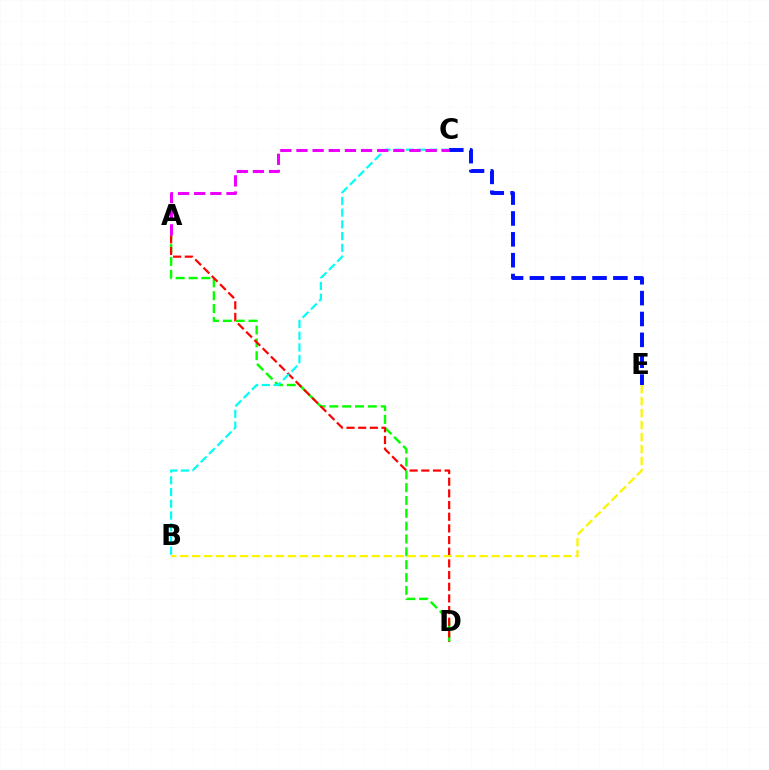{('A', 'D'): [{'color': '#08ff00', 'line_style': 'dashed', 'thickness': 1.74}, {'color': '#ff0000', 'line_style': 'dashed', 'thickness': 1.59}], ('C', 'E'): [{'color': '#0010ff', 'line_style': 'dashed', 'thickness': 2.83}], ('B', 'E'): [{'color': '#fcf500', 'line_style': 'dashed', 'thickness': 1.63}], ('B', 'C'): [{'color': '#00fff6', 'line_style': 'dashed', 'thickness': 1.59}], ('A', 'C'): [{'color': '#ee00ff', 'line_style': 'dashed', 'thickness': 2.19}]}